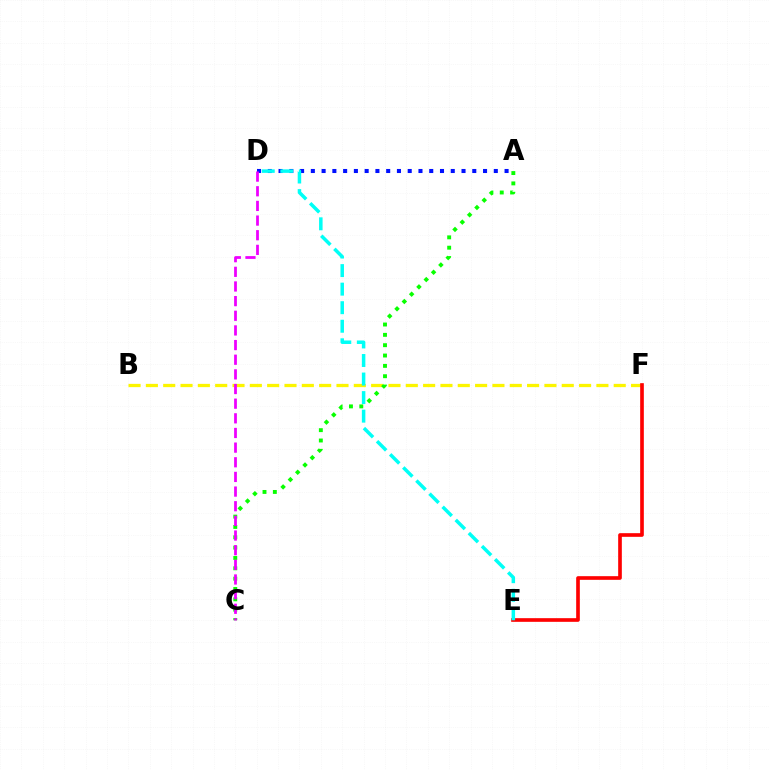{('B', 'F'): [{'color': '#fcf500', 'line_style': 'dashed', 'thickness': 2.35}], ('E', 'F'): [{'color': '#ff0000', 'line_style': 'solid', 'thickness': 2.63}], ('A', 'D'): [{'color': '#0010ff', 'line_style': 'dotted', 'thickness': 2.92}], ('A', 'C'): [{'color': '#08ff00', 'line_style': 'dotted', 'thickness': 2.81}], ('D', 'E'): [{'color': '#00fff6', 'line_style': 'dashed', 'thickness': 2.52}], ('C', 'D'): [{'color': '#ee00ff', 'line_style': 'dashed', 'thickness': 1.99}]}